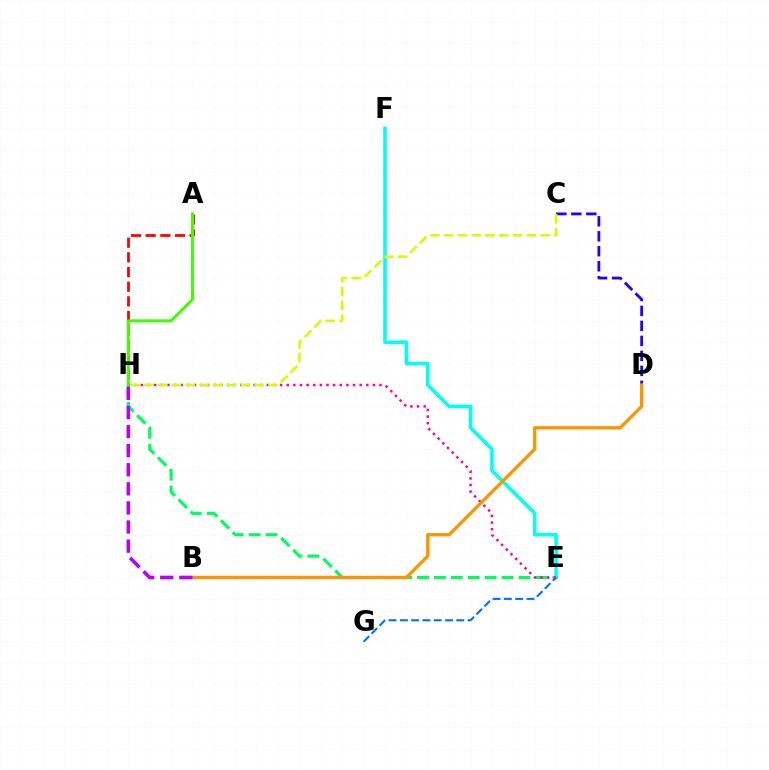{('A', 'H'): [{'color': '#ff0000', 'line_style': 'dashed', 'thickness': 1.99}, {'color': '#3dff00', 'line_style': 'solid', 'thickness': 2.15}], ('E', 'H'): [{'color': '#00ff5c', 'line_style': 'dashed', 'thickness': 2.3}, {'color': '#ff00ac', 'line_style': 'dotted', 'thickness': 1.8}], ('E', 'F'): [{'color': '#00fff6', 'line_style': 'solid', 'thickness': 2.58}], ('E', 'G'): [{'color': '#0074ff', 'line_style': 'dashed', 'thickness': 1.53}], ('C', 'D'): [{'color': '#2500ff', 'line_style': 'dashed', 'thickness': 2.04}], ('B', 'D'): [{'color': '#ff9400', 'line_style': 'solid', 'thickness': 2.38}], ('B', 'H'): [{'color': '#b900ff', 'line_style': 'dashed', 'thickness': 2.59}], ('C', 'H'): [{'color': '#d1ff00', 'line_style': 'dashed', 'thickness': 1.87}]}